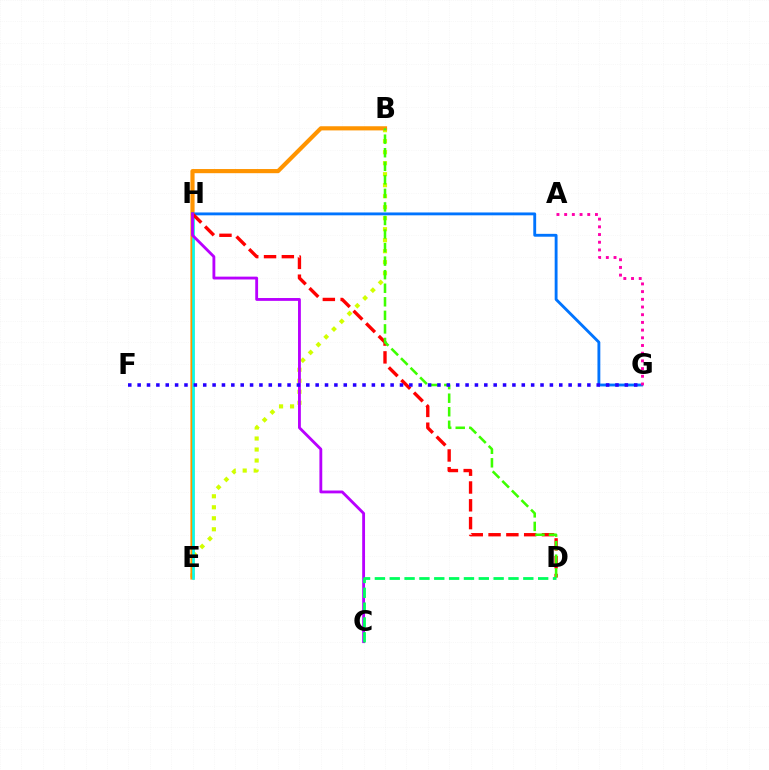{('B', 'E'): [{'color': '#d1ff00', 'line_style': 'dotted', 'thickness': 2.99}, {'color': '#ff9400', 'line_style': 'solid', 'thickness': 2.99}], ('G', 'H'): [{'color': '#0074ff', 'line_style': 'solid', 'thickness': 2.06}], ('E', 'H'): [{'color': '#00fff6', 'line_style': 'solid', 'thickness': 1.84}], ('D', 'H'): [{'color': '#ff0000', 'line_style': 'dashed', 'thickness': 2.42}], ('B', 'D'): [{'color': '#3dff00', 'line_style': 'dashed', 'thickness': 1.84}], ('C', 'H'): [{'color': '#b900ff', 'line_style': 'solid', 'thickness': 2.04}], ('C', 'D'): [{'color': '#00ff5c', 'line_style': 'dashed', 'thickness': 2.02}], ('F', 'G'): [{'color': '#2500ff', 'line_style': 'dotted', 'thickness': 2.55}], ('A', 'G'): [{'color': '#ff00ac', 'line_style': 'dotted', 'thickness': 2.09}]}